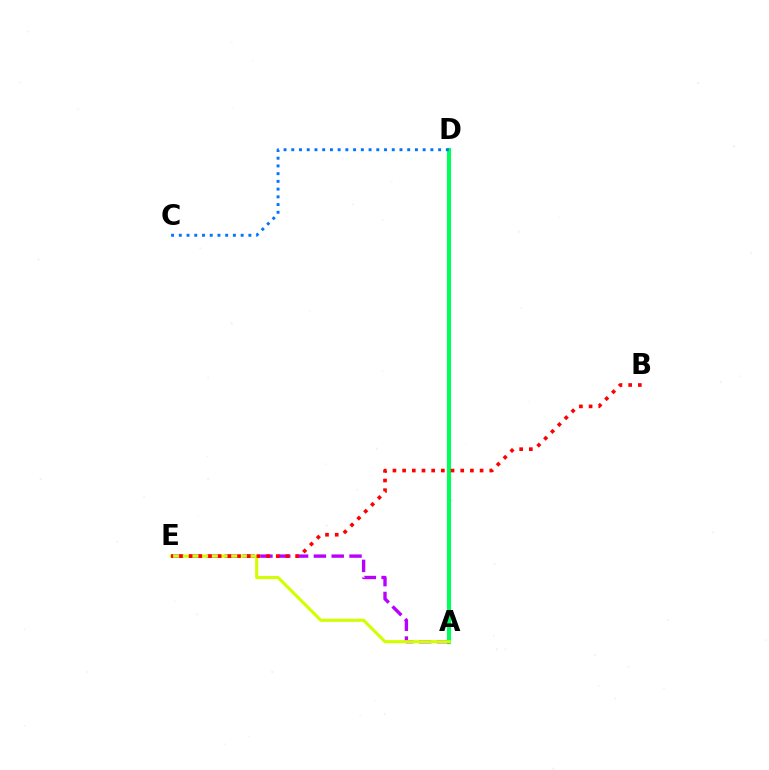{('A', 'D'): [{'color': '#00ff5c', 'line_style': 'solid', 'thickness': 2.96}], ('A', 'E'): [{'color': '#b900ff', 'line_style': 'dashed', 'thickness': 2.42}, {'color': '#d1ff00', 'line_style': 'solid', 'thickness': 2.24}], ('B', 'E'): [{'color': '#ff0000', 'line_style': 'dotted', 'thickness': 2.63}], ('C', 'D'): [{'color': '#0074ff', 'line_style': 'dotted', 'thickness': 2.1}]}